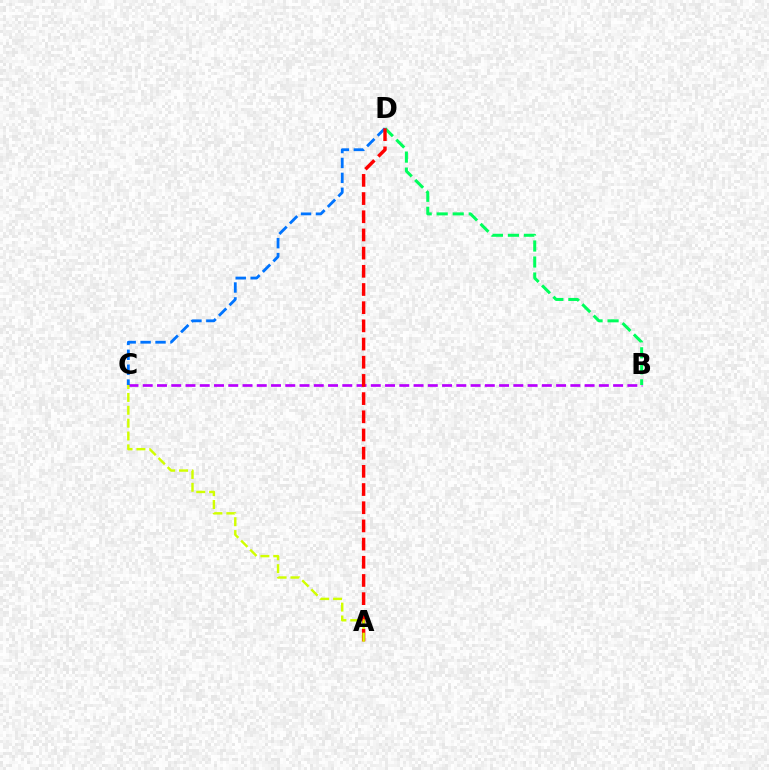{('B', 'C'): [{'color': '#b900ff', 'line_style': 'dashed', 'thickness': 1.94}], ('B', 'D'): [{'color': '#00ff5c', 'line_style': 'dashed', 'thickness': 2.18}], ('C', 'D'): [{'color': '#0074ff', 'line_style': 'dashed', 'thickness': 2.03}], ('A', 'D'): [{'color': '#ff0000', 'line_style': 'dashed', 'thickness': 2.47}], ('A', 'C'): [{'color': '#d1ff00', 'line_style': 'dashed', 'thickness': 1.75}]}